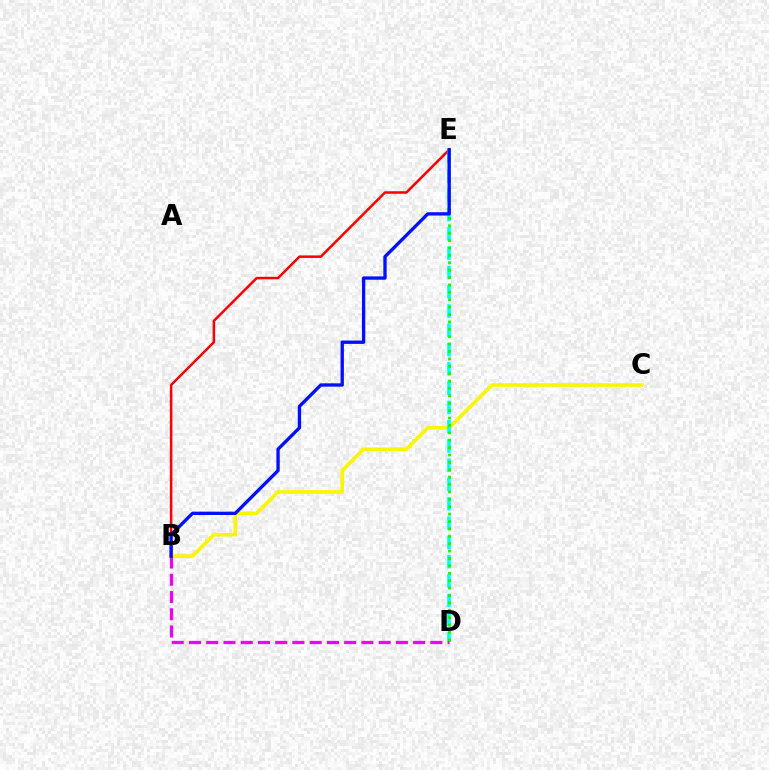{('B', 'C'): [{'color': '#fcf500', 'line_style': 'solid', 'thickness': 2.6}], ('B', 'E'): [{'color': '#ff0000', 'line_style': 'solid', 'thickness': 1.81}, {'color': '#0010ff', 'line_style': 'solid', 'thickness': 2.4}], ('D', 'E'): [{'color': '#00fff6', 'line_style': 'dashed', 'thickness': 2.62}, {'color': '#08ff00', 'line_style': 'dotted', 'thickness': 2.01}], ('B', 'D'): [{'color': '#ee00ff', 'line_style': 'dashed', 'thickness': 2.34}]}